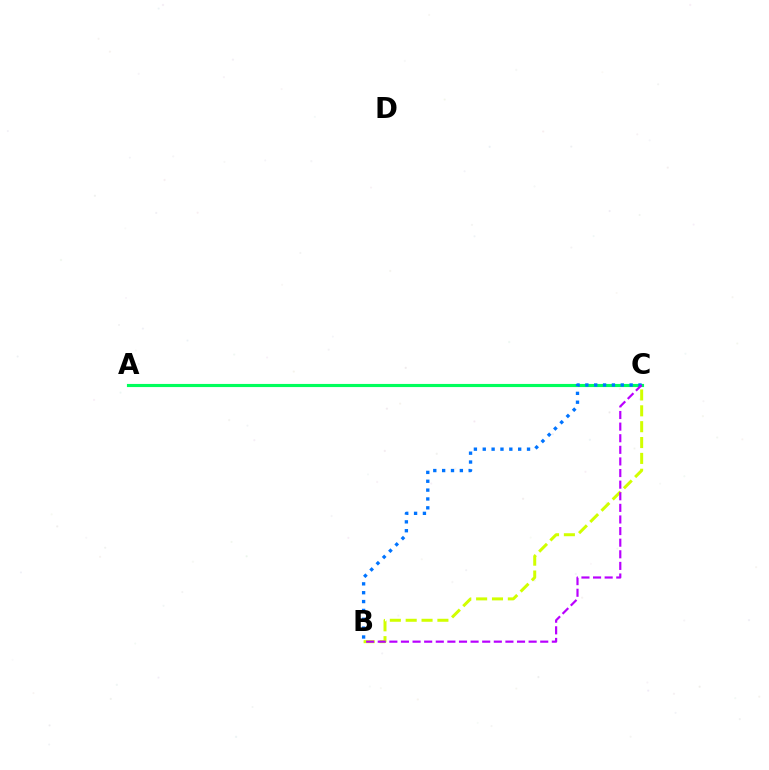{('A', 'C'): [{'color': '#ff0000', 'line_style': 'dotted', 'thickness': 1.92}, {'color': '#00ff5c', 'line_style': 'solid', 'thickness': 2.26}], ('B', 'C'): [{'color': '#d1ff00', 'line_style': 'dashed', 'thickness': 2.15}, {'color': '#0074ff', 'line_style': 'dotted', 'thickness': 2.41}, {'color': '#b900ff', 'line_style': 'dashed', 'thickness': 1.58}]}